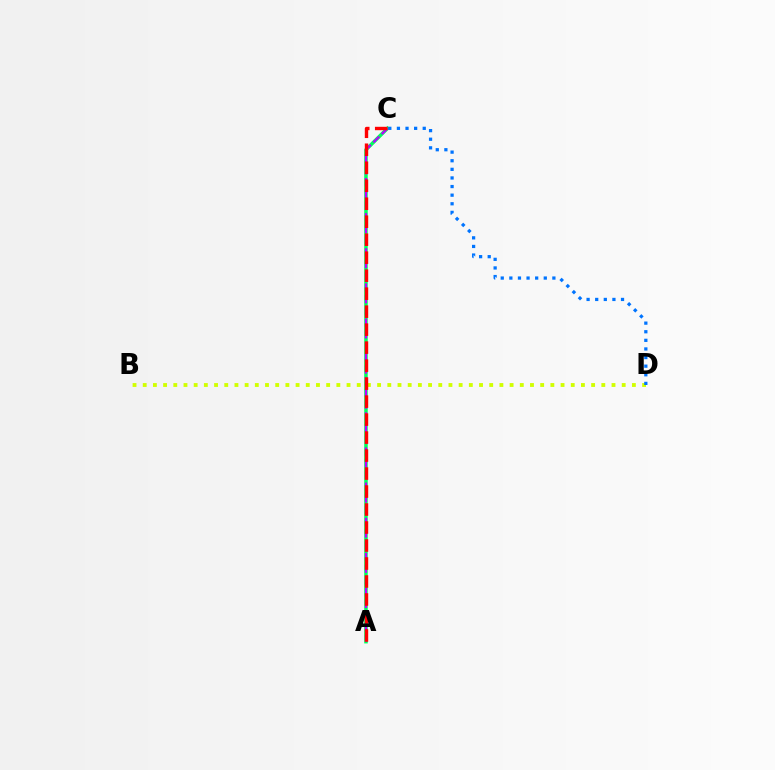{('A', 'C'): [{'color': '#00ff5c', 'line_style': 'solid', 'thickness': 2.53}, {'color': '#b900ff', 'line_style': 'dashed', 'thickness': 1.59}, {'color': '#ff0000', 'line_style': 'dashed', 'thickness': 2.44}], ('B', 'D'): [{'color': '#d1ff00', 'line_style': 'dotted', 'thickness': 2.77}], ('C', 'D'): [{'color': '#0074ff', 'line_style': 'dotted', 'thickness': 2.34}]}